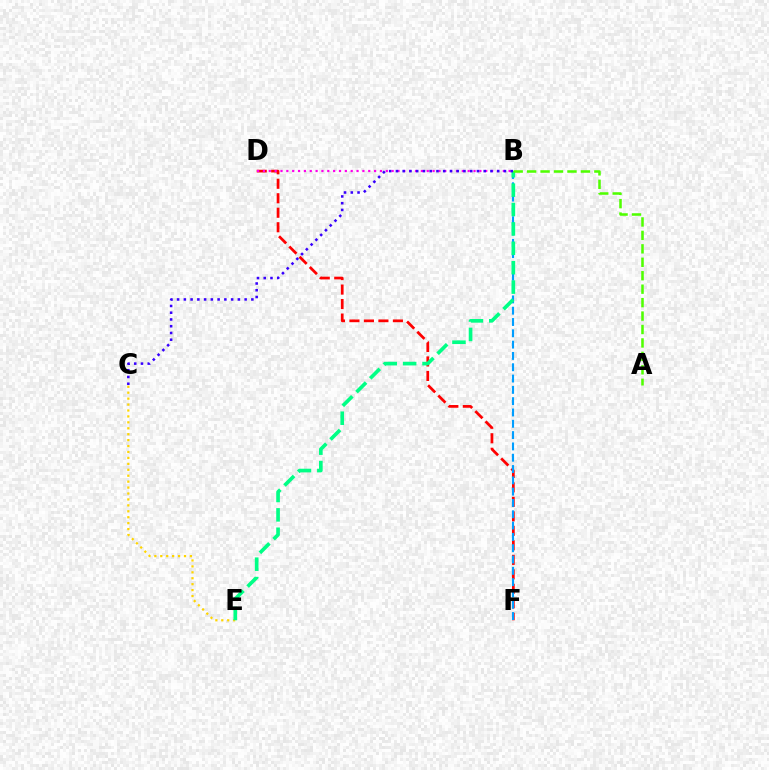{('C', 'E'): [{'color': '#ffd500', 'line_style': 'dotted', 'thickness': 1.61}], ('D', 'F'): [{'color': '#ff0000', 'line_style': 'dashed', 'thickness': 1.97}], ('B', 'F'): [{'color': '#009eff', 'line_style': 'dashed', 'thickness': 1.54}], ('B', 'E'): [{'color': '#00ff86', 'line_style': 'dashed', 'thickness': 2.63}], ('B', 'D'): [{'color': '#ff00ed', 'line_style': 'dotted', 'thickness': 1.59}], ('A', 'B'): [{'color': '#4fff00', 'line_style': 'dashed', 'thickness': 1.83}], ('B', 'C'): [{'color': '#3700ff', 'line_style': 'dotted', 'thickness': 1.83}]}